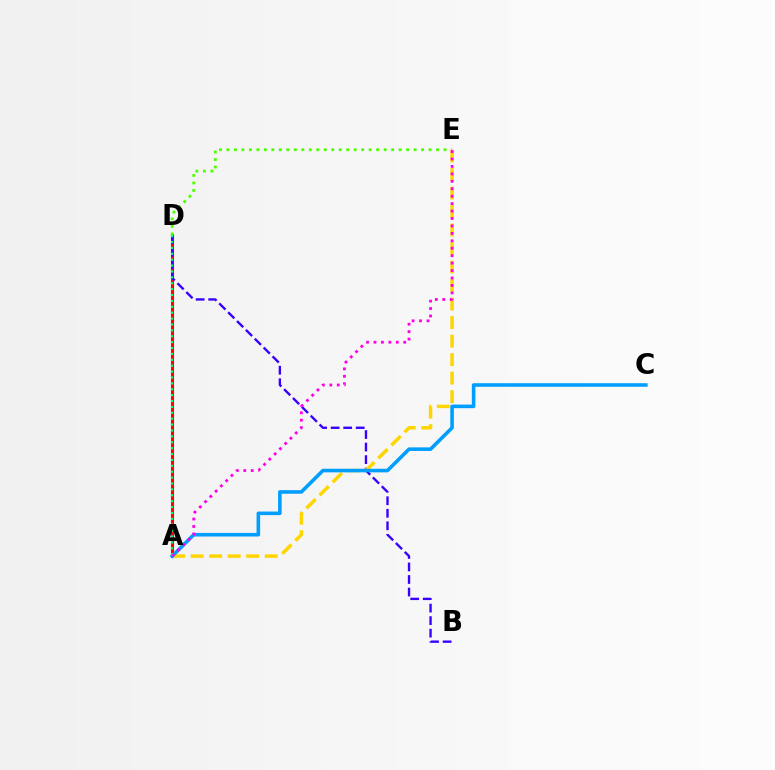{('A', 'D'): [{'color': '#ff0000', 'line_style': 'solid', 'thickness': 2.22}, {'color': '#00ff86', 'line_style': 'dotted', 'thickness': 1.6}], ('B', 'D'): [{'color': '#3700ff', 'line_style': 'dashed', 'thickness': 1.7}], ('D', 'E'): [{'color': '#4fff00', 'line_style': 'dotted', 'thickness': 2.03}], ('A', 'E'): [{'color': '#ffd500', 'line_style': 'dashed', 'thickness': 2.51}, {'color': '#ff00ed', 'line_style': 'dotted', 'thickness': 2.02}], ('A', 'C'): [{'color': '#009eff', 'line_style': 'solid', 'thickness': 2.58}]}